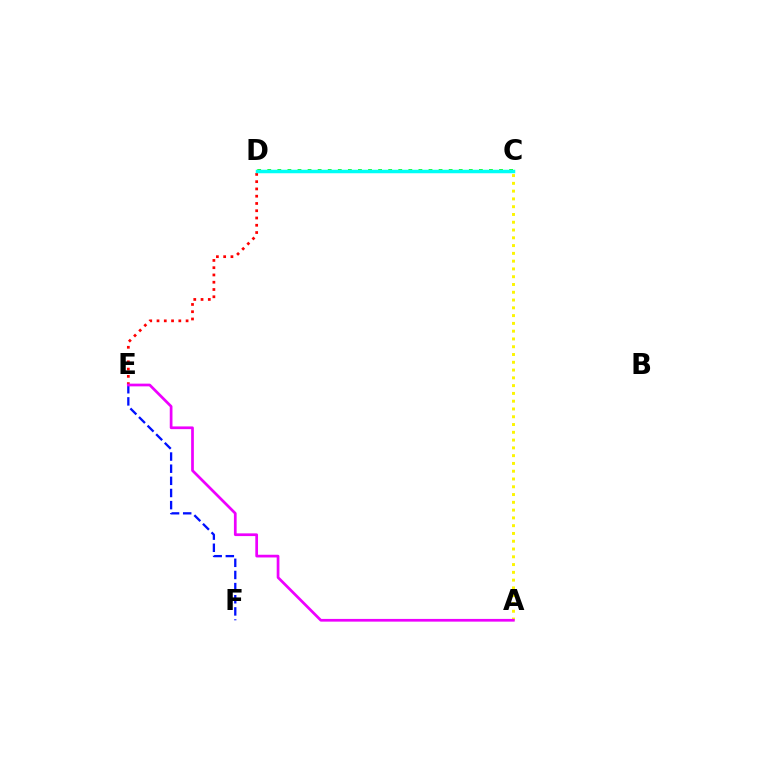{('A', 'C'): [{'color': '#fcf500', 'line_style': 'dotted', 'thickness': 2.11}], ('E', 'F'): [{'color': '#0010ff', 'line_style': 'dashed', 'thickness': 1.65}], ('D', 'E'): [{'color': '#ff0000', 'line_style': 'dotted', 'thickness': 1.97}], ('A', 'E'): [{'color': '#ee00ff', 'line_style': 'solid', 'thickness': 1.96}], ('C', 'D'): [{'color': '#08ff00', 'line_style': 'dotted', 'thickness': 2.74}, {'color': '#00fff6', 'line_style': 'solid', 'thickness': 2.52}]}